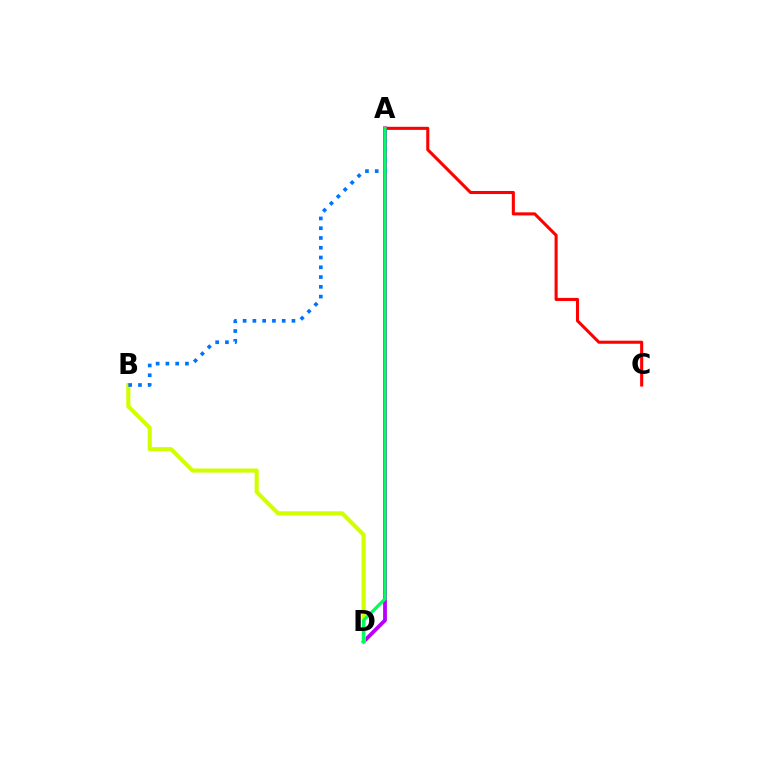{('A', 'D'): [{'color': '#b900ff', 'line_style': 'solid', 'thickness': 2.74}, {'color': '#00ff5c', 'line_style': 'solid', 'thickness': 2.3}], ('B', 'D'): [{'color': '#d1ff00', 'line_style': 'solid', 'thickness': 2.96}], ('A', 'C'): [{'color': '#ff0000', 'line_style': 'solid', 'thickness': 2.22}], ('A', 'B'): [{'color': '#0074ff', 'line_style': 'dotted', 'thickness': 2.65}]}